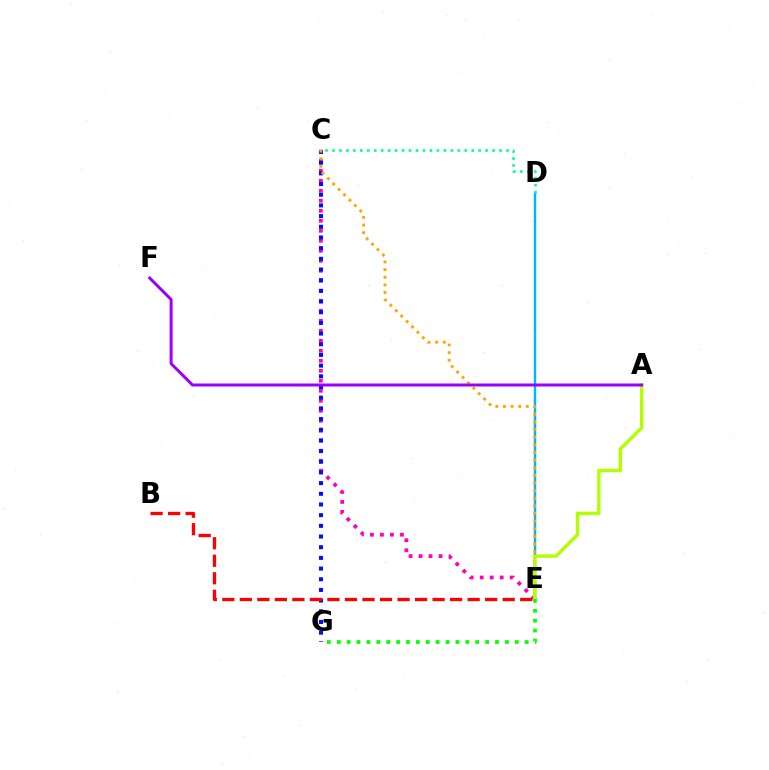{('D', 'E'): [{'color': '#00b5ff', 'line_style': 'solid', 'thickness': 1.75}], ('C', 'D'): [{'color': '#00ff9d', 'line_style': 'dotted', 'thickness': 1.89}], ('C', 'E'): [{'color': '#ff00bd', 'line_style': 'dotted', 'thickness': 2.72}, {'color': '#ffa500', 'line_style': 'dotted', 'thickness': 2.07}], ('C', 'G'): [{'color': '#0010ff', 'line_style': 'dotted', 'thickness': 2.9}], ('B', 'E'): [{'color': '#ff0000', 'line_style': 'dashed', 'thickness': 2.38}], ('A', 'E'): [{'color': '#b3ff00', 'line_style': 'solid', 'thickness': 2.45}], ('A', 'F'): [{'color': '#9b00ff', 'line_style': 'solid', 'thickness': 2.15}], ('E', 'G'): [{'color': '#08ff00', 'line_style': 'dotted', 'thickness': 2.69}]}